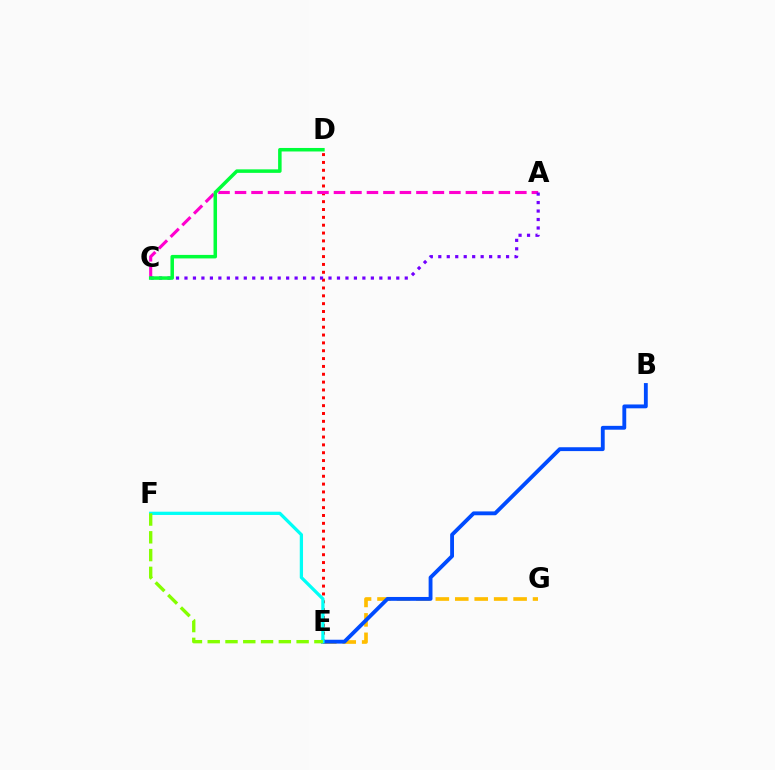{('E', 'G'): [{'color': '#ffbd00', 'line_style': 'dashed', 'thickness': 2.64}], ('D', 'E'): [{'color': '#ff0000', 'line_style': 'dotted', 'thickness': 2.13}], ('B', 'E'): [{'color': '#004bff', 'line_style': 'solid', 'thickness': 2.77}], ('E', 'F'): [{'color': '#00fff6', 'line_style': 'solid', 'thickness': 2.35}, {'color': '#84ff00', 'line_style': 'dashed', 'thickness': 2.42}], ('A', 'C'): [{'color': '#ff00cf', 'line_style': 'dashed', 'thickness': 2.24}, {'color': '#7200ff', 'line_style': 'dotted', 'thickness': 2.3}], ('C', 'D'): [{'color': '#00ff39', 'line_style': 'solid', 'thickness': 2.53}]}